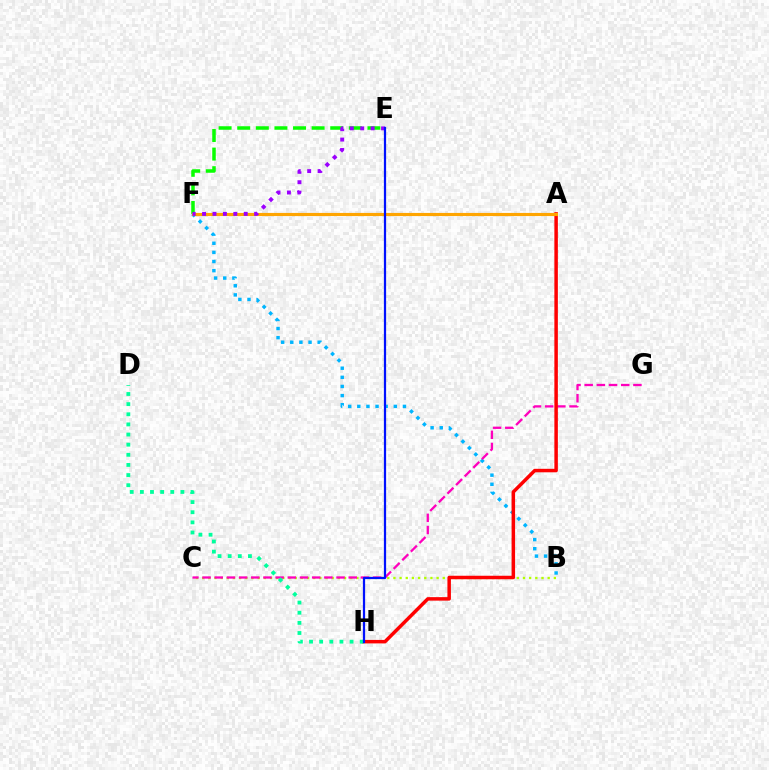{('B', 'C'): [{'color': '#b3ff00', 'line_style': 'dotted', 'thickness': 1.68}], ('B', 'F'): [{'color': '#00b5ff', 'line_style': 'dotted', 'thickness': 2.48}], ('C', 'G'): [{'color': '#ff00bd', 'line_style': 'dashed', 'thickness': 1.65}], ('A', 'H'): [{'color': '#ff0000', 'line_style': 'solid', 'thickness': 2.51}], ('E', 'F'): [{'color': '#08ff00', 'line_style': 'dashed', 'thickness': 2.53}, {'color': '#9b00ff', 'line_style': 'dotted', 'thickness': 2.83}], ('A', 'F'): [{'color': '#ffa500', 'line_style': 'solid', 'thickness': 2.26}], ('D', 'H'): [{'color': '#00ff9d', 'line_style': 'dotted', 'thickness': 2.75}], ('E', 'H'): [{'color': '#0010ff', 'line_style': 'solid', 'thickness': 1.61}]}